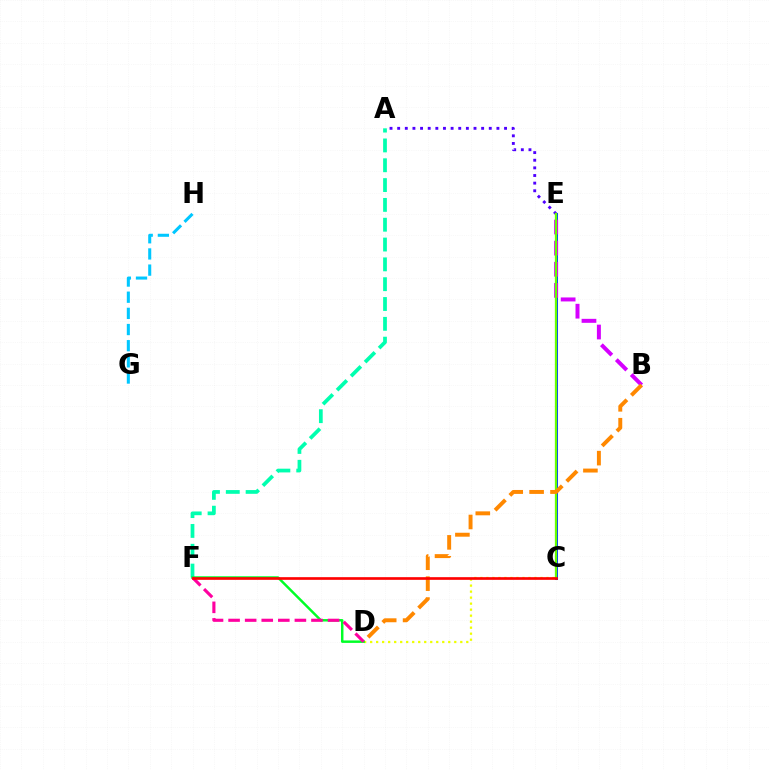{('C', 'D'): [{'color': '#eeff00', 'line_style': 'dotted', 'thickness': 1.63}], ('A', 'E'): [{'color': '#4f00ff', 'line_style': 'dotted', 'thickness': 2.07}], ('G', 'H'): [{'color': '#00c7ff', 'line_style': 'dashed', 'thickness': 2.2}], ('C', 'E'): [{'color': '#003fff', 'line_style': 'solid', 'thickness': 2.17}, {'color': '#66ff00', 'line_style': 'solid', 'thickness': 1.62}], ('B', 'E'): [{'color': '#d600ff', 'line_style': 'dashed', 'thickness': 2.87}], ('A', 'F'): [{'color': '#00ffaf', 'line_style': 'dashed', 'thickness': 2.69}], ('B', 'D'): [{'color': '#ff8800', 'line_style': 'dashed', 'thickness': 2.84}], ('D', 'F'): [{'color': '#00ff27', 'line_style': 'solid', 'thickness': 1.78}, {'color': '#ff00a0', 'line_style': 'dashed', 'thickness': 2.25}], ('C', 'F'): [{'color': '#ff0000', 'line_style': 'solid', 'thickness': 1.92}]}